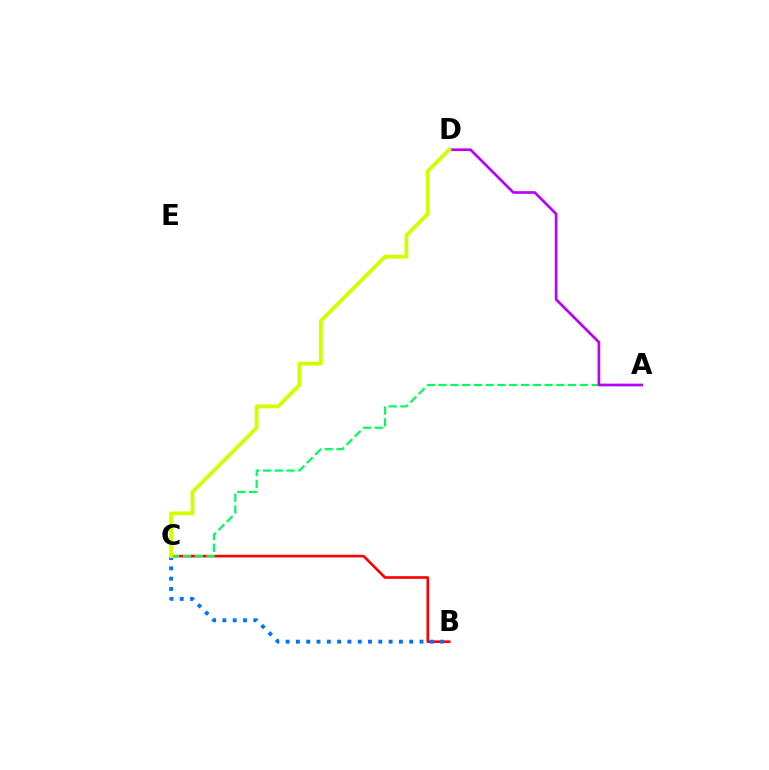{('B', 'C'): [{'color': '#ff0000', 'line_style': 'solid', 'thickness': 1.89}, {'color': '#0074ff', 'line_style': 'dotted', 'thickness': 2.8}], ('A', 'C'): [{'color': '#00ff5c', 'line_style': 'dashed', 'thickness': 1.6}], ('A', 'D'): [{'color': '#b900ff', 'line_style': 'solid', 'thickness': 1.93}], ('C', 'D'): [{'color': '#d1ff00', 'line_style': 'solid', 'thickness': 2.75}]}